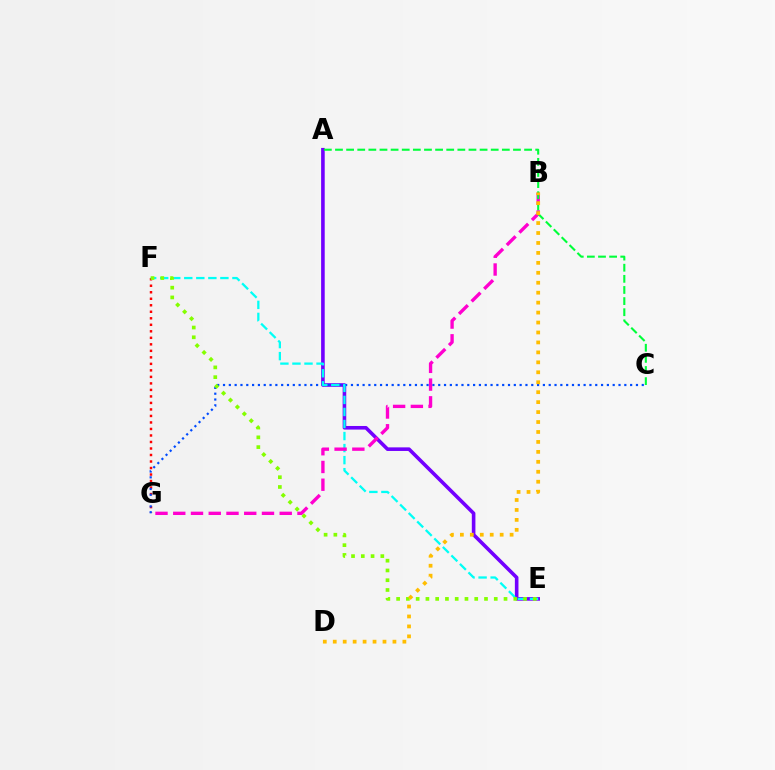{('A', 'E'): [{'color': '#7200ff', 'line_style': 'solid', 'thickness': 2.59}], ('F', 'G'): [{'color': '#ff0000', 'line_style': 'dotted', 'thickness': 1.77}], ('C', 'G'): [{'color': '#004bff', 'line_style': 'dotted', 'thickness': 1.58}], ('E', 'F'): [{'color': '#00fff6', 'line_style': 'dashed', 'thickness': 1.64}, {'color': '#84ff00', 'line_style': 'dotted', 'thickness': 2.65}], ('B', 'G'): [{'color': '#ff00cf', 'line_style': 'dashed', 'thickness': 2.41}], ('A', 'C'): [{'color': '#00ff39', 'line_style': 'dashed', 'thickness': 1.51}], ('B', 'D'): [{'color': '#ffbd00', 'line_style': 'dotted', 'thickness': 2.7}]}